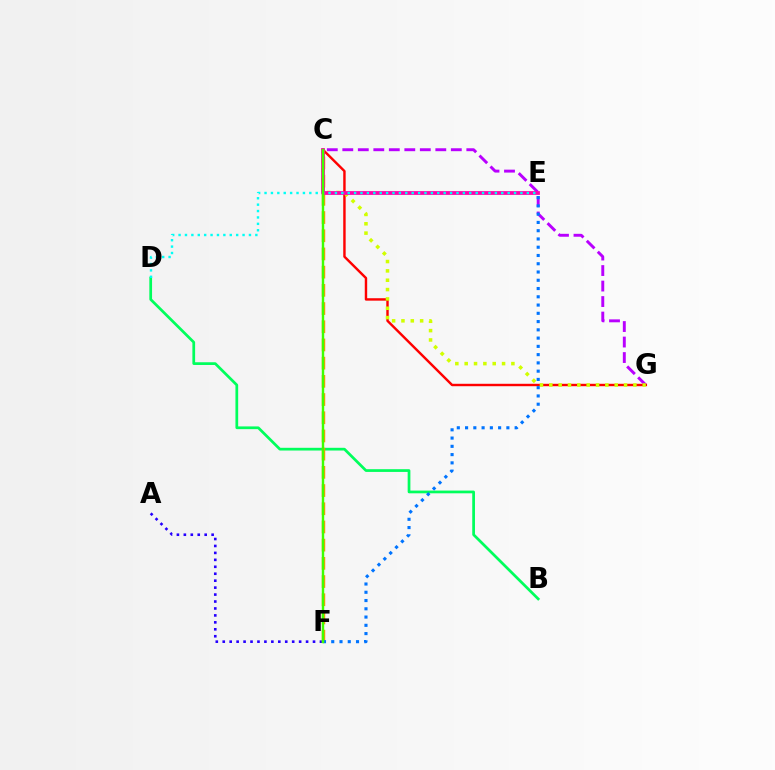{('A', 'F'): [{'color': '#2500ff', 'line_style': 'dotted', 'thickness': 1.89}], ('C', 'G'): [{'color': '#b900ff', 'line_style': 'dashed', 'thickness': 2.11}, {'color': '#ff0000', 'line_style': 'solid', 'thickness': 1.75}, {'color': '#d1ff00', 'line_style': 'dotted', 'thickness': 2.54}], ('B', 'D'): [{'color': '#00ff5c', 'line_style': 'solid', 'thickness': 1.96}], ('C', 'F'): [{'color': '#ff9400', 'line_style': 'dashed', 'thickness': 2.47}, {'color': '#3dff00', 'line_style': 'solid', 'thickness': 1.75}], ('C', 'E'): [{'color': '#ff00ac', 'line_style': 'solid', 'thickness': 2.72}], ('D', 'E'): [{'color': '#00fff6', 'line_style': 'dotted', 'thickness': 1.74}], ('E', 'F'): [{'color': '#0074ff', 'line_style': 'dotted', 'thickness': 2.24}]}